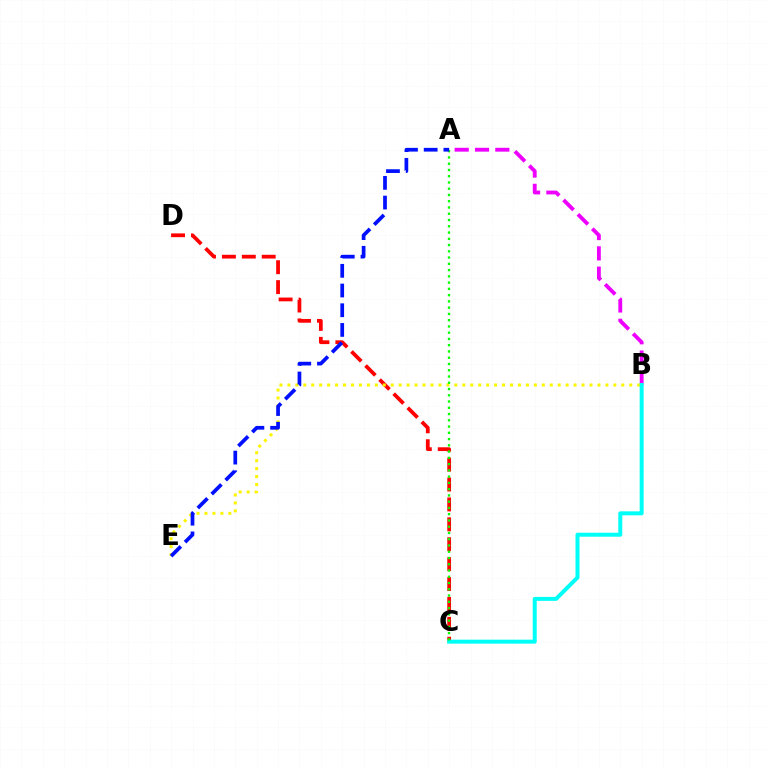{('A', 'B'): [{'color': '#ee00ff', 'line_style': 'dashed', 'thickness': 2.76}], ('C', 'D'): [{'color': '#ff0000', 'line_style': 'dashed', 'thickness': 2.7}], ('B', 'E'): [{'color': '#fcf500', 'line_style': 'dotted', 'thickness': 2.16}], ('B', 'C'): [{'color': '#00fff6', 'line_style': 'solid', 'thickness': 2.87}], ('A', 'C'): [{'color': '#08ff00', 'line_style': 'dotted', 'thickness': 1.7}], ('A', 'E'): [{'color': '#0010ff', 'line_style': 'dashed', 'thickness': 2.68}]}